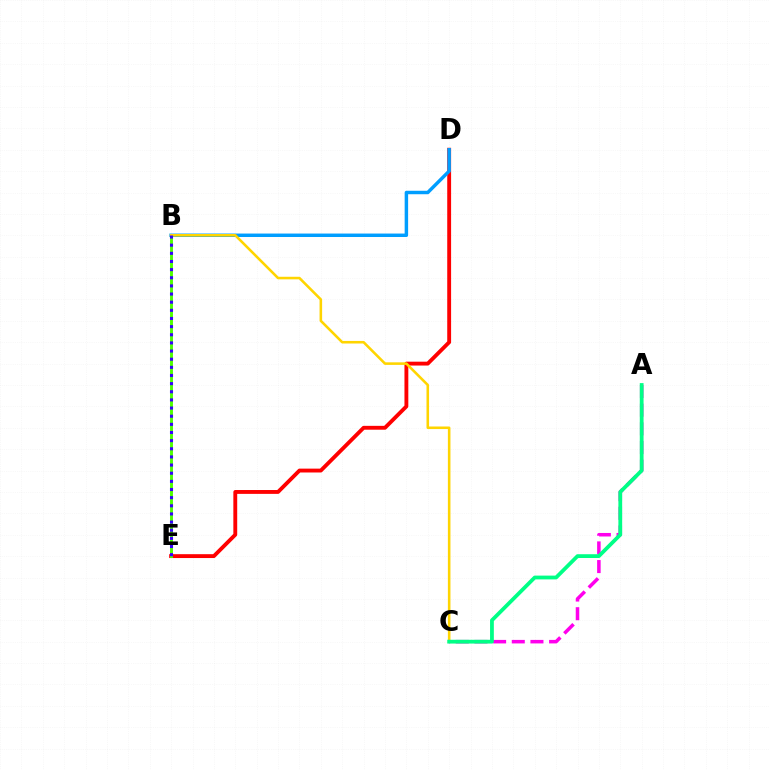{('D', 'E'): [{'color': '#ff0000', 'line_style': 'solid', 'thickness': 2.78}], ('B', 'E'): [{'color': '#4fff00', 'line_style': 'solid', 'thickness': 2.09}, {'color': '#3700ff', 'line_style': 'dotted', 'thickness': 2.21}], ('B', 'D'): [{'color': '#009eff', 'line_style': 'solid', 'thickness': 2.49}], ('A', 'C'): [{'color': '#ff00ed', 'line_style': 'dashed', 'thickness': 2.54}, {'color': '#00ff86', 'line_style': 'solid', 'thickness': 2.73}], ('B', 'C'): [{'color': '#ffd500', 'line_style': 'solid', 'thickness': 1.85}]}